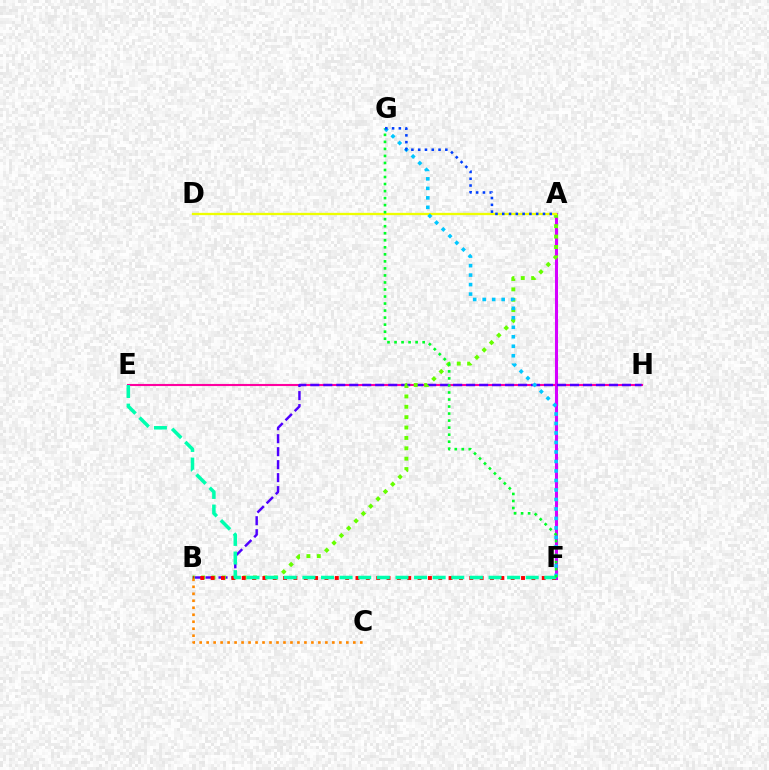{('E', 'H'): [{'color': '#ff00a0', 'line_style': 'solid', 'thickness': 1.52}], ('A', 'F'): [{'color': '#d600ff', 'line_style': 'solid', 'thickness': 2.21}], ('B', 'H'): [{'color': '#4f00ff', 'line_style': 'dashed', 'thickness': 1.76}], ('A', 'B'): [{'color': '#66ff00', 'line_style': 'dotted', 'thickness': 2.82}], ('A', 'D'): [{'color': '#eeff00', 'line_style': 'solid', 'thickness': 1.67}], ('B', 'F'): [{'color': '#ff0000', 'line_style': 'dotted', 'thickness': 2.81}], ('F', 'G'): [{'color': '#00c7ff', 'line_style': 'dotted', 'thickness': 2.58}, {'color': '#00ff27', 'line_style': 'dotted', 'thickness': 1.91}], ('E', 'F'): [{'color': '#00ffaf', 'line_style': 'dashed', 'thickness': 2.53}], ('B', 'C'): [{'color': '#ff8800', 'line_style': 'dotted', 'thickness': 1.9}], ('A', 'G'): [{'color': '#003fff', 'line_style': 'dotted', 'thickness': 1.84}]}